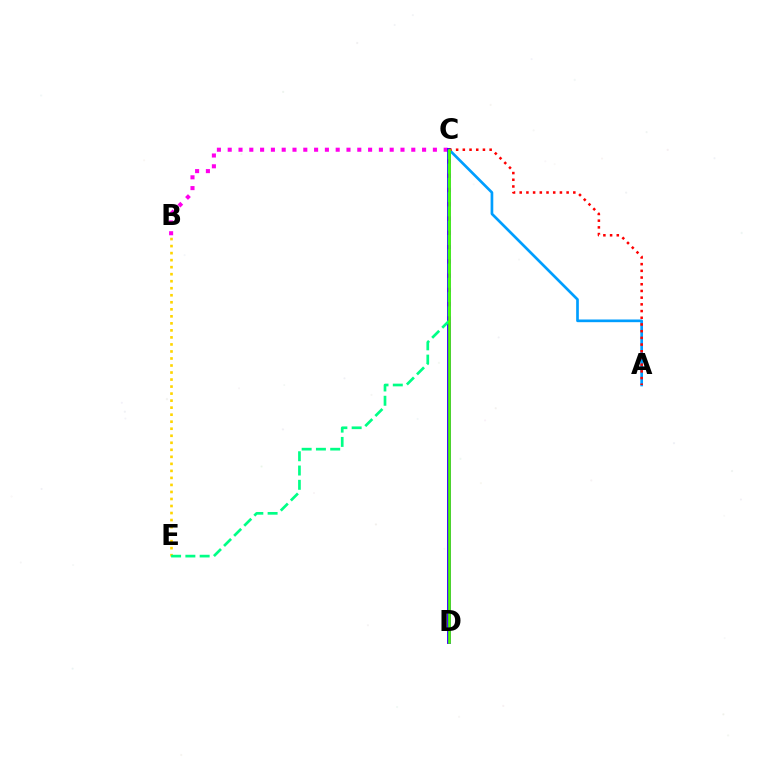{('B', 'C'): [{'color': '#ff00ed', 'line_style': 'dotted', 'thickness': 2.93}], ('A', 'C'): [{'color': '#009eff', 'line_style': 'solid', 'thickness': 1.93}, {'color': '#ff0000', 'line_style': 'dotted', 'thickness': 1.82}], ('C', 'D'): [{'color': '#3700ff', 'line_style': 'solid', 'thickness': 2.8}, {'color': '#4fff00', 'line_style': 'solid', 'thickness': 1.89}], ('B', 'E'): [{'color': '#ffd500', 'line_style': 'dotted', 'thickness': 1.91}], ('C', 'E'): [{'color': '#00ff86', 'line_style': 'dashed', 'thickness': 1.94}]}